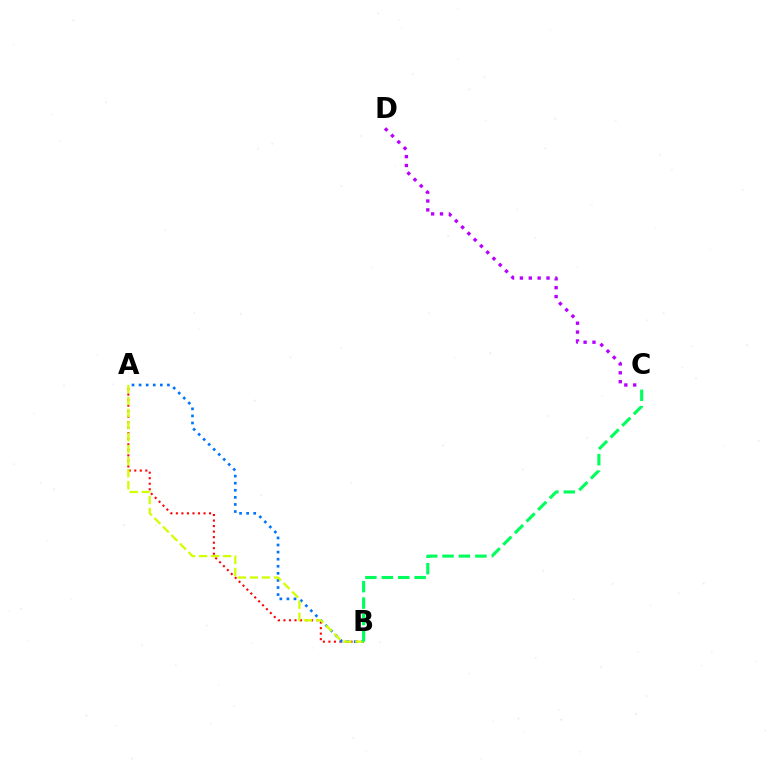{('C', 'D'): [{'color': '#b900ff', 'line_style': 'dotted', 'thickness': 2.41}], ('A', 'B'): [{'color': '#ff0000', 'line_style': 'dotted', 'thickness': 1.5}, {'color': '#0074ff', 'line_style': 'dotted', 'thickness': 1.92}, {'color': '#d1ff00', 'line_style': 'dashed', 'thickness': 1.64}], ('B', 'C'): [{'color': '#00ff5c', 'line_style': 'dashed', 'thickness': 2.23}]}